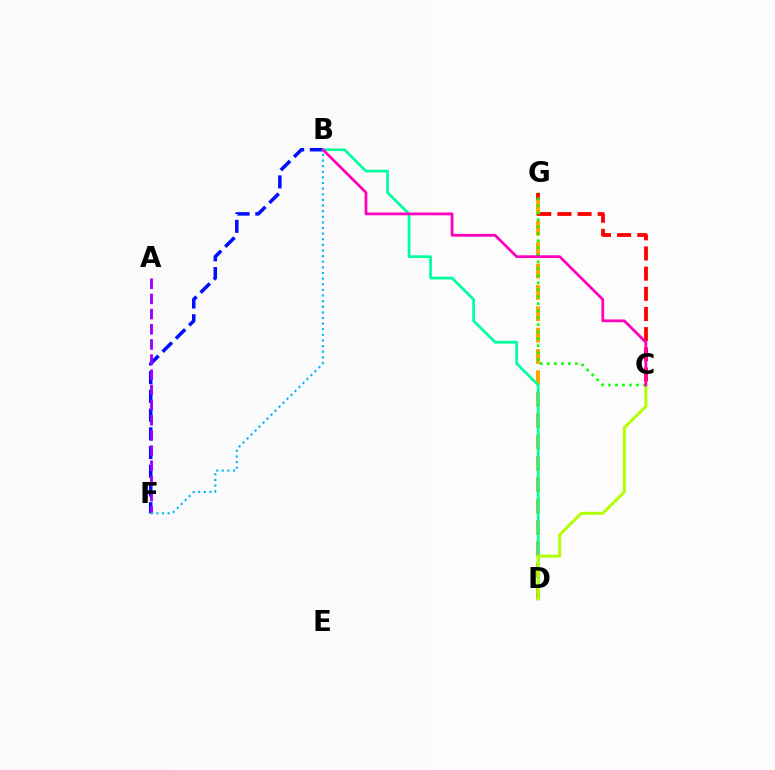{('C', 'G'): [{'color': '#ff0000', 'line_style': 'dashed', 'thickness': 2.74}, {'color': '#08ff00', 'line_style': 'dotted', 'thickness': 1.9}], ('D', 'G'): [{'color': '#ffa500', 'line_style': 'dashed', 'thickness': 2.9}], ('B', 'D'): [{'color': '#00ff9d', 'line_style': 'solid', 'thickness': 1.96}], ('B', 'F'): [{'color': '#0010ff', 'line_style': 'dashed', 'thickness': 2.54}, {'color': '#00b5ff', 'line_style': 'dotted', 'thickness': 1.53}], ('C', 'D'): [{'color': '#b3ff00', 'line_style': 'solid', 'thickness': 2.13}], ('B', 'C'): [{'color': '#ff00bd', 'line_style': 'solid', 'thickness': 1.99}], ('A', 'F'): [{'color': '#9b00ff', 'line_style': 'dashed', 'thickness': 2.06}]}